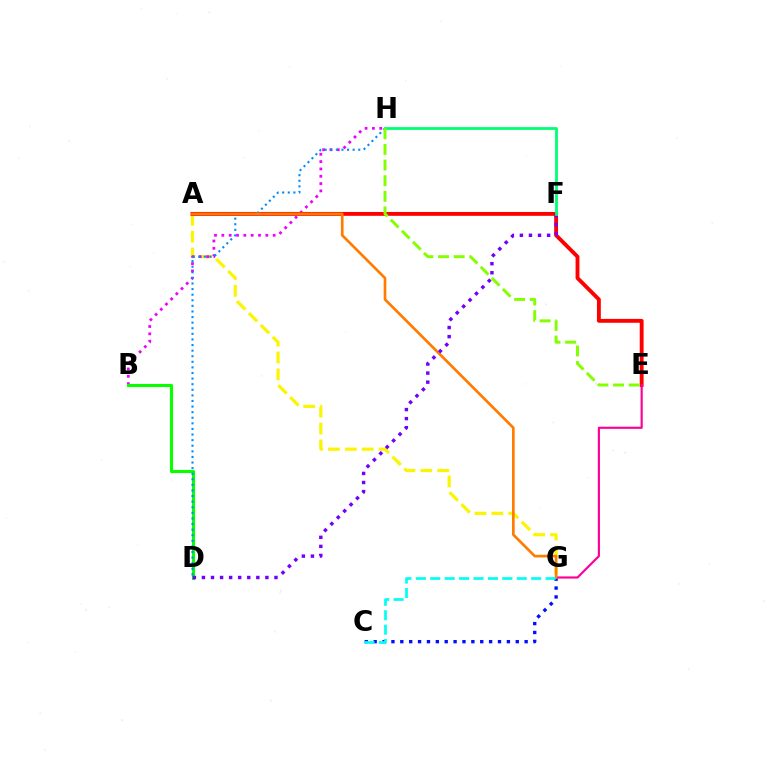{('A', 'G'): [{'color': '#fcf500', 'line_style': 'dashed', 'thickness': 2.29}, {'color': '#ff7c00', 'line_style': 'solid', 'thickness': 1.92}], ('B', 'H'): [{'color': '#ee00ff', 'line_style': 'dotted', 'thickness': 1.99}], ('A', 'E'): [{'color': '#ff0000', 'line_style': 'solid', 'thickness': 2.78}], ('C', 'G'): [{'color': '#0010ff', 'line_style': 'dotted', 'thickness': 2.41}, {'color': '#00fff6', 'line_style': 'dashed', 'thickness': 1.96}], ('B', 'D'): [{'color': '#08ff00', 'line_style': 'solid', 'thickness': 2.23}], ('E', 'G'): [{'color': '#ff0094', 'line_style': 'solid', 'thickness': 1.55}], ('D', 'H'): [{'color': '#008cff', 'line_style': 'dotted', 'thickness': 1.52}], ('D', 'F'): [{'color': '#7200ff', 'line_style': 'dotted', 'thickness': 2.46}], ('F', 'H'): [{'color': '#00ff74', 'line_style': 'solid', 'thickness': 2.01}], ('E', 'H'): [{'color': '#84ff00', 'line_style': 'dashed', 'thickness': 2.12}]}